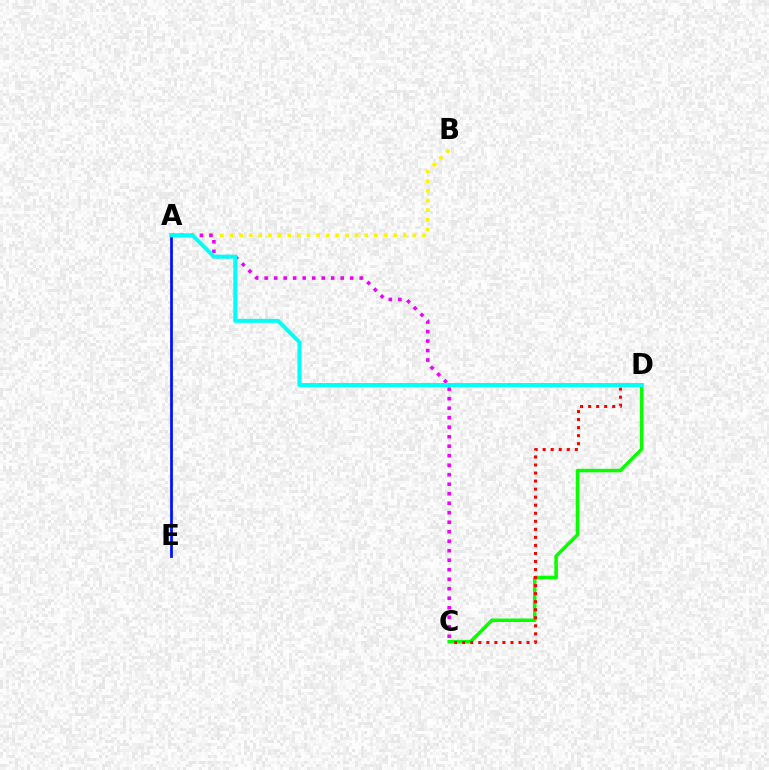{('C', 'D'): [{'color': '#08ff00', 'line_style': 'solid', 'thickness': 2.53}, {'color': '#ff0000', 'line_style': 'dotted', 'thickness': 2.19}], ('A', 'B'): [{'color': '#fcf500', 'line_style': 'dotted', 'thickness': 2.62}], ('A', 'C'): [{'color': '#ee00ff', 'line_style': 'dotted', 'thickness': 2.58}], ('A', 'E'): [{'color': '#0010ff', 'line_style': 'solid', 'thickness': 1.98}], ('A', 'D'): [{'color': '#00fff6', 'line_style': 'solid', 'thickness': 2.88}]}